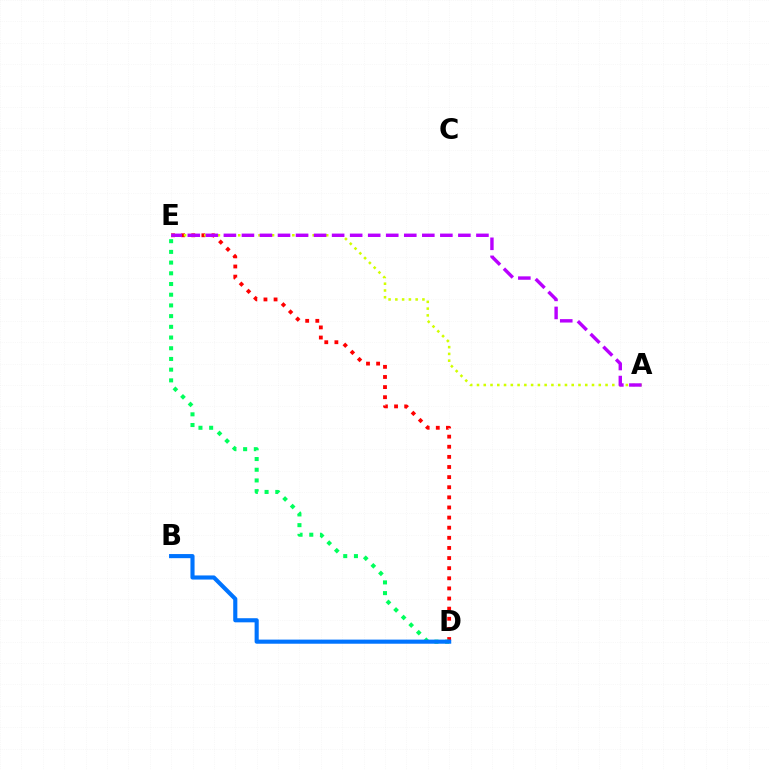{('D', 'E'): [{'color': '#ff0000', 'line_style': 'dotted', 'thickness': 2.75}, {'color': '#00ff5c', 'line_style': 'dotted', 'thickness': 2.91}], ('A', 'E'): [{'color': '#d1ff00', 'line_style': 'dotted', 'thickness': 1.84}, {'color': '#b900ff', 'line_style': 'dashed', 'thickness': 2.45}], ('B', 'D'): [{'color': '#0074ff', 'line_style': 'solid', 'thickness': 2.96}]}